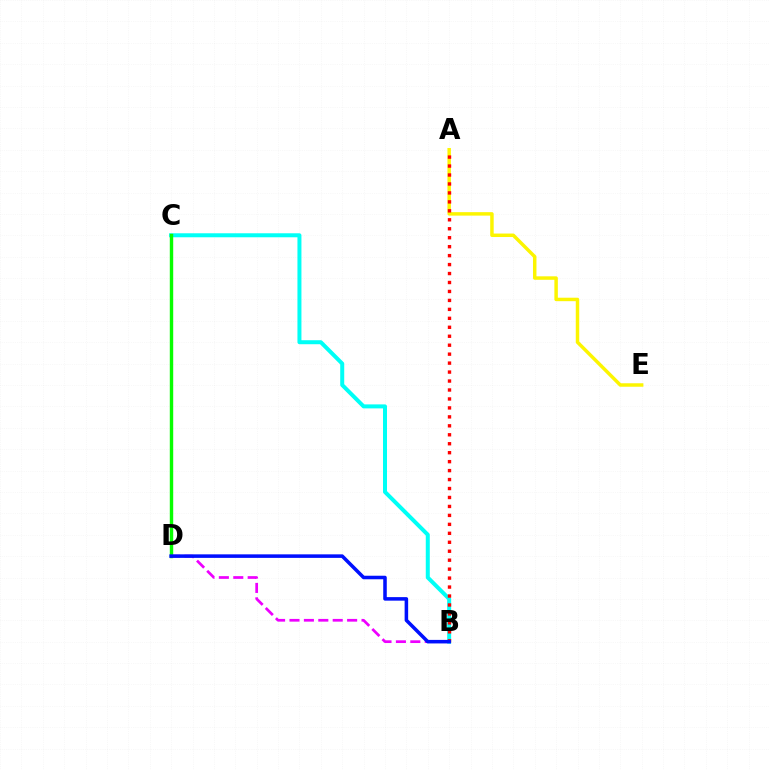{('A', 'E'): [{'color': '#fcf500', 'line_style': 'solid', 'thickness': 2.5}], ('B', 'D'): [{'color': '#ee00ff', 'line_style': 'dashed', 'thickness': 1.96}, {'color': '#0010ff', 'line_style': 'solid', 'thickness': 2.55}], ('B', 'C'): [{'color': '#00fff6', 'line_style': 'solid', 'thickness': 2.88}], ('A', 'B'): [{'color': '#ff0000', 'line_style': 'dotted', 'thickness': 2.43}], ('C', 'D'): [{'color': '#08ff00', 'line_style': 'solid', 'thickness': 2.46}]}